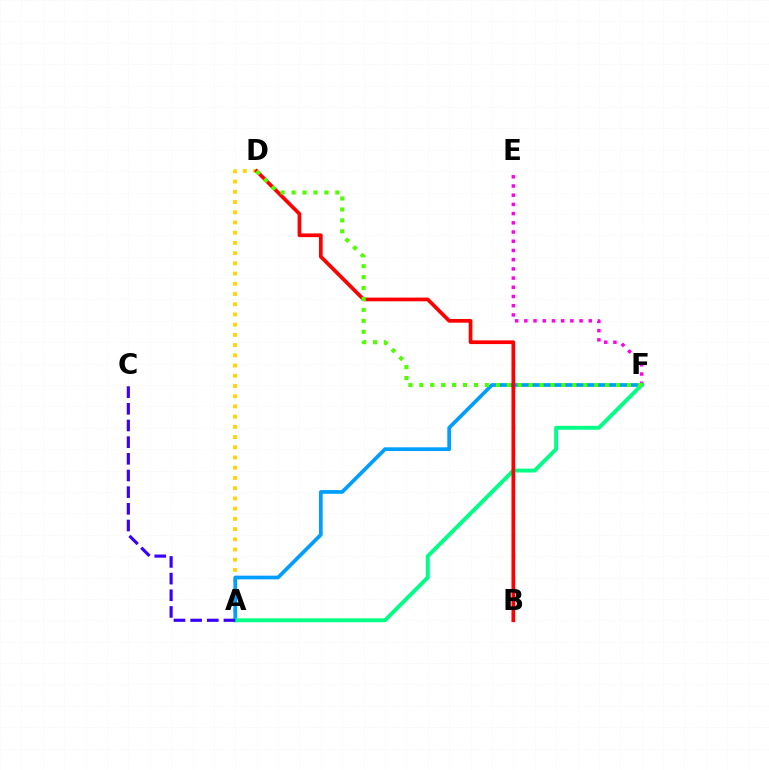{('A', 'D'): [{'color': '#ffd500', 'line_style': 'dotted', 'thickness': 2.78}], ('E', 'F'): [{'color': '#ff00ed', 'line_style': 'dotted', 'thickness': 2.5}], ('A', 'F'): [{'color': '#009eff', 'line_style': 'solid', 'thickness': 2.68}, {'color': '#00ff86', 'line_style': 'solid', 'thickness': 2.82}], ('A', 'C'): [{'color': '#3700ff', 'line_style': 'dashed', 'thickness': 2.26}], ('B', 'D'): [{'color': '#ff0000', 'line_style': 'solid', 'thickness': 2.68}], ('D', 'F'): [{'color': '#4fff00', 'line_style': 'dotted', 'thickness': 2.97}]}